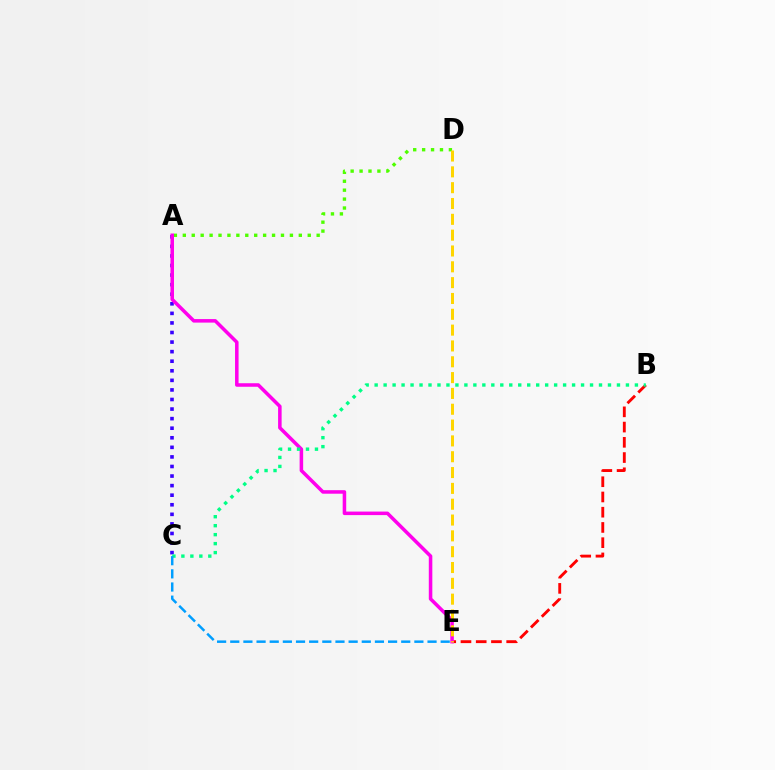{('A', 'C'): [{'color': '#3700ff', 'line_style': 'dotted', 'thickness': 2.6}], ('B', 'E'): [{'color': '#ff0000', 'line_style': 'dashed', 'thickness': 2.07}], ('A', 'D'): [{'color': '#4fff00', 'line_style': 'dotted', 'thickness': 2.42}], ('A', 'E'): [{'color': '#ff00ed', 'line_style': 'solid', 'thickness': 2.54}], ('B', 'C'): [{'color': '#00ff86', 'line_style': 'dotted', 'thickness': 2.44}], ('C', 'E'): [{'color': '#009eff', 'line_style': 'dashed', 'thickness': 1.79}], ('D', 'E'): [{'color': '#ffd500', 'line_style': 'dashed', 'thickness': 2.15}]}